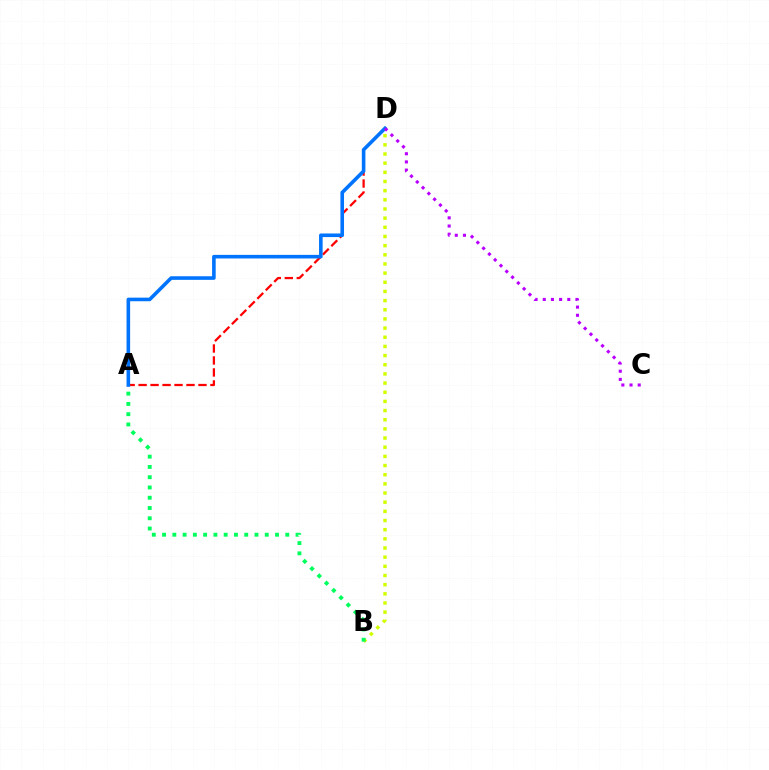{('B', 'D'): [{'color': '#d1ff00', 'line_style': 'dotted', 'thickness': 2.49}], ('A', 'D'): [{'color': '#ff0000', 'line_style': 'dashed', 'thickness': 1.63}, {'color': '#0074ff', 'line_style': 'solid', 'thickness': 2.59}], ('A', 'B'): [{'color': '#00ff5c', 'line_style': 'dotted', 'thickness': 2.79}], ('C', 'D'): [{'color': '#b900ff', 'line_style': 'dotted', 'thickness': 2.22}]}